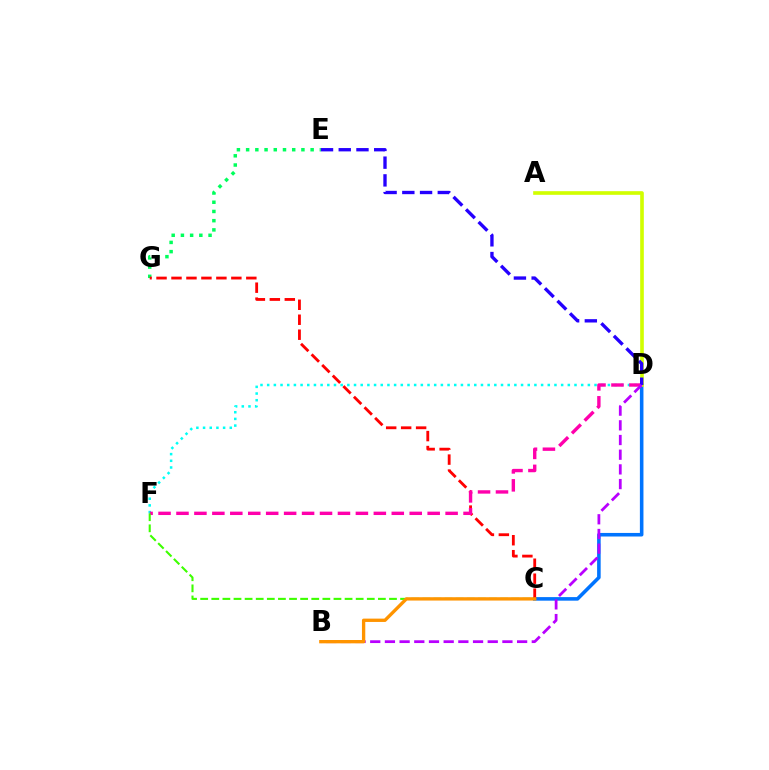{('C', 'D'): [{'color': '#0074ff', 'line_style': 'solid', 'thickness': 2.57}], ('E', 'G'): [{'color': '#00ff5c', 'line_style': 'dotted', 'thickness': 2.5}], ('C', 'G'): [{'color': '#ff0000', 'line_style': 'dashed', 'thickness': 2.03}], ('D', 'F'): [{'color': '#00fff6', 'line_style': 'dotted', 'thickness': 1.82}, {'color': '#ff00ac', 'line_style': 'dashed', 'thickness': 2.44}], ('A', 'D'): [{'color': '#d1ff00', 'line_style': 'solid', 'thickness': 2.62}], ('D', 'E'): [{'color': '#2500ff', 'line_style': 'dashed', 'thickness': 2.41}], ('B', 'D'): [{'color': '#b900ff', 'line_style': 'dashed', 'thickness': 2.0}], ('C', 'F'): [{'color': '#3dff00', 'line_style': 'dashed', 'thickness': 1.51}], ('B', 'C'): [{'color': '#ff9400', 'line_style': 'solid', 'thickness': 2.4}]}